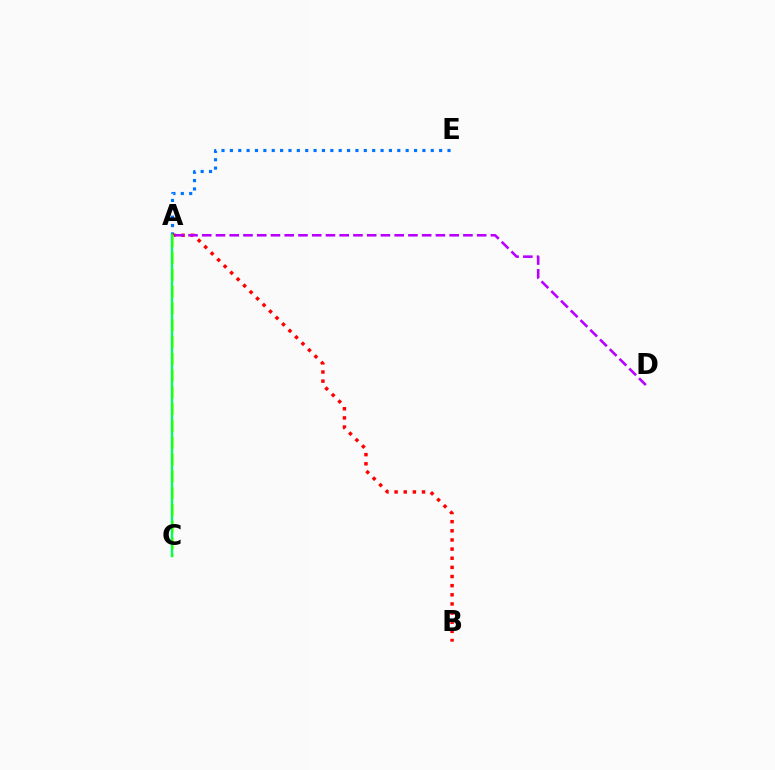{('A', 'E'): [{'color': '#0074ff', 'line_style': 'dotted', 'thickness': 2.27}], ('A', 'B'): [{'color': '#ff0000', 'line_style': 'dotted', 'thickness': 2.48}], ('A', 'C'): [{'color': '#d1ff00', 'line_style': 'dashed', 'thickness': 2.28}, {'color': '#00ff5c', 'line_style': 'solid', 'thickness': 1.74}], ('A', 'D'): [{'color': '#b900ff', 'line_style': 'dashed', 'thickness': 1.87}]}